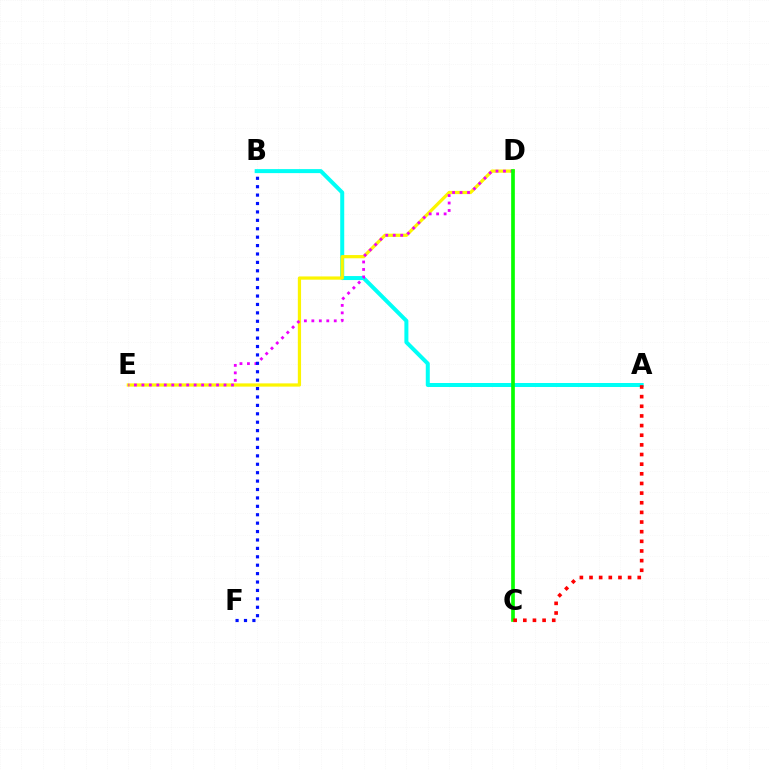{('A', 'B'): [{'color': '#00fff6', 'line_style': 'solid', 'thickness': 2.88}], ('D', 'E'): [{'color': '#fcf500', 'line_style': 'solid', 'thickness': 2.33}, {'color': '#ee00ff', 'line_style': 'dotted', 'thickness': 2.03}], ('B', 'F'): [{'color': '#0010ff', 'line_style': 'dotted', 'thickness': 2.29}], ('C', 'D'): [{'color': '#08ff00', 'line_style': 'solid', 'thickness': 2.65}], ('A', 'C'): [{'color': '#ff0000', 'line_style': 'dotted', 'thickness': 2.62}]}